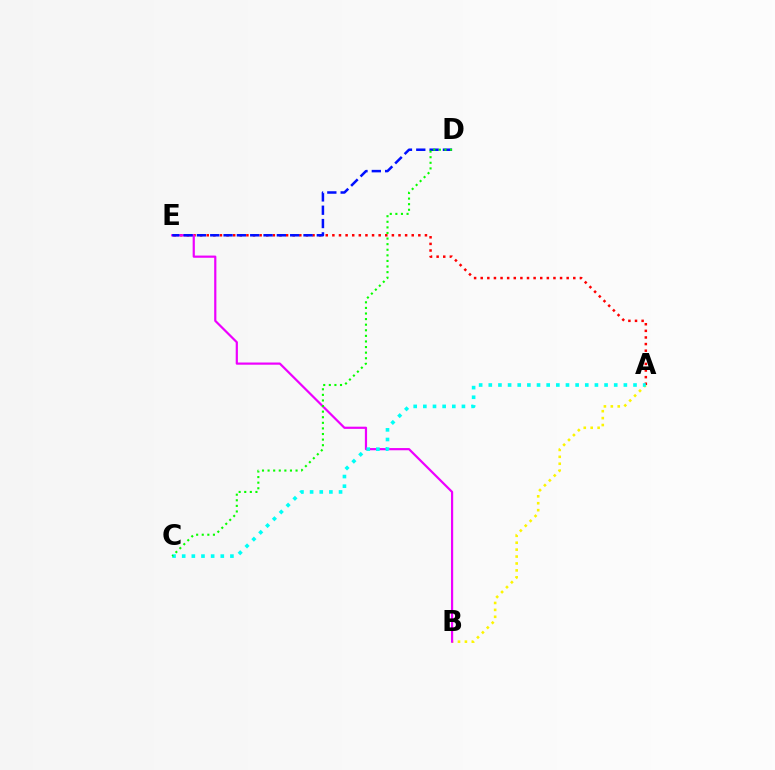{('A', 'B'): [{'color': '#fcf500', 'line_style': 'dotted', 'thickness': 1.88}], ('A', 'E'): [{'color': '#ff0000', 'line_style': 'dotted', 'thickness': 1.8}], ('B', 'E'): [{'color': '#ee00ff', 'line_style': 'solid', 'thickness': 1.58}], ('D', 'E'): [{'color': '#0010ff', 'line_style': 'dashed', 'thickness': 1.81}], ('A', 'C'): [{'color': '#00fff6', 'line_style': 'dotted', 'thickness': 2.62}], ('C', 'D'): [{'color': '#08ff00', 'line_style': 'dotted', 'thickness': 1.52}]}